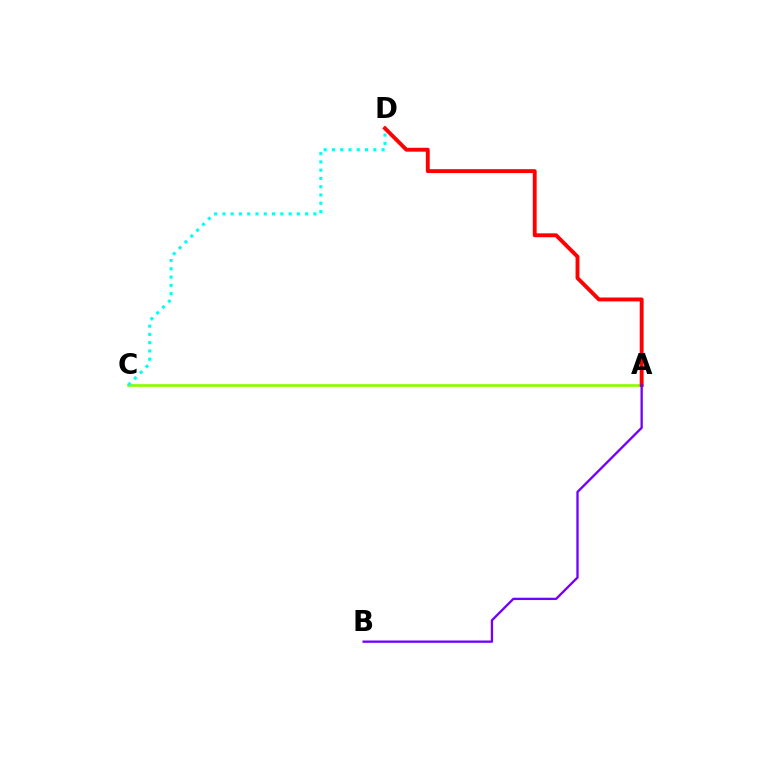{('A', 'C'): [{'color': '#84ff00', 'line_style': 'solid', 'thickness': 1.92}], ('A', 'D'): [{'color': '#ff0000', 'line_style': 'solid', 'thickness': 2.8}], ('C', 'D'): [{'color': '#00fff6', 'line_style': 'dotted', 'thickness': 2.25}], ('A', 'B'): [{'color': '#7200ff', 'line_style': 'solid', 'thickness': 1.67}]}